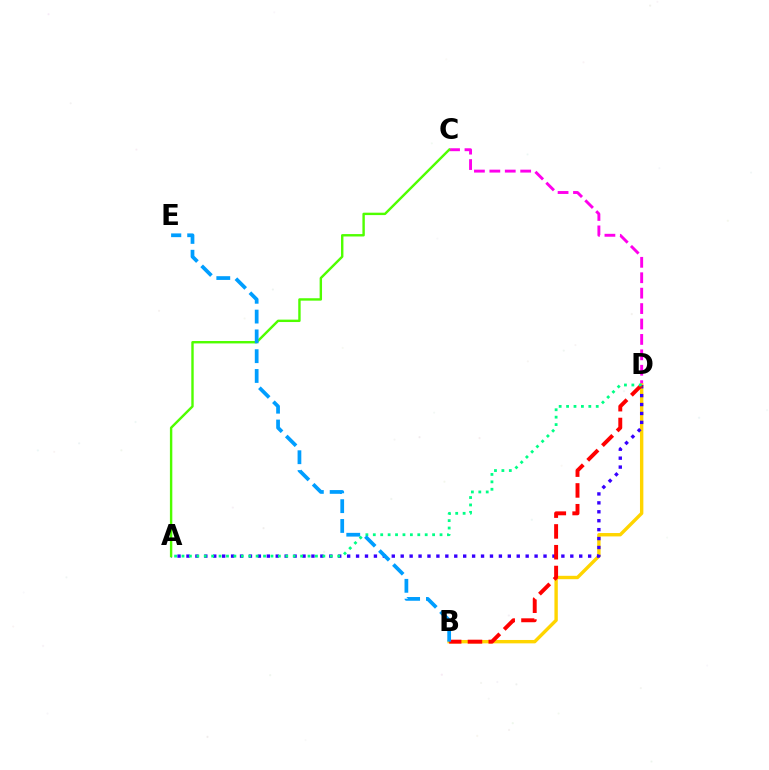{('C', 'D'): [{'color': '#ff00ed', 'line_style': 'dashed', 'thickness': 2.09}], ('B', 'D'): [{'color': '#ffd500', 'line_style': 'solid', 'thickness': 2.44}, {'color': '#ff0000', 'line_style': 'dashed', 'thickness': 2.82}], ('A', 'D'): [{'color': '#3700ff', 'line_style': 'dotted', 'thickness': 2.43}, {'color': '#00ff86', 'line_style': 'dotted', 'thickness': 2.01}], ('A', 'C'): [{'color': '#4fff00', 'line_style': 'solid', 'thickness': 1.73}], ('B', 'E'): [{'color': '#009eff', 'line_style': 'dashed', 'thickness': 2.69}]}